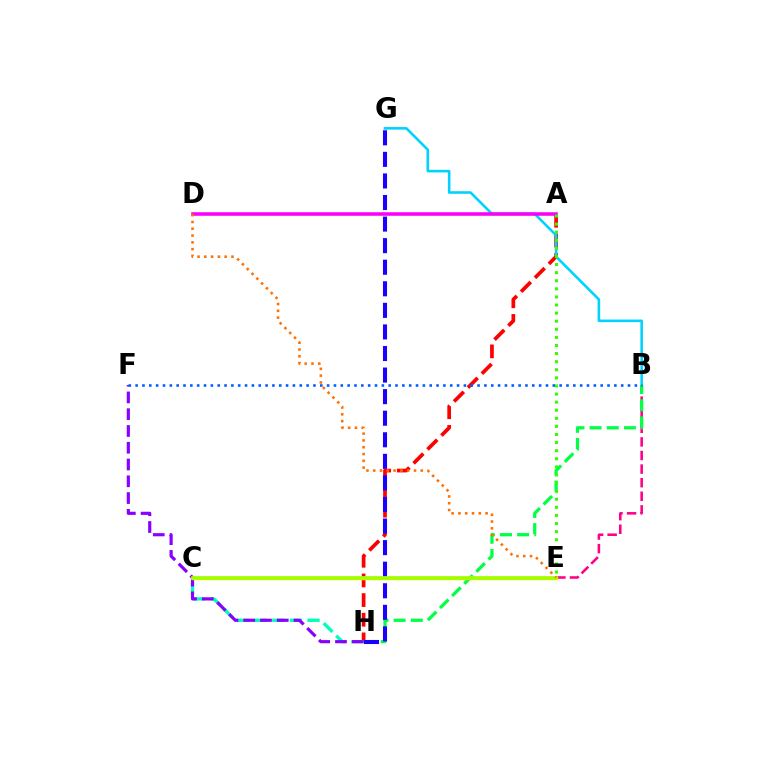{('B', 'E'): [{'color': '#ff0088', 'line_style': 'dashed', 'thickness': 1.85}], ('A', 'H'): [{'color': '#ff0000', 'line_style': 'dashed', 'thickness': 2.67}], ('B', 'G'): [{'color': '#00d3ff', 'line_style': 'solid', 'thickness': 1.87}], ('B', 'H'): [{'color': '#00ff45', 'line_style': 'dashed', 'thickness': 2.33}], ('A', 'D'): [{'color': '#fa00f9', 'line_style': 'solid', 'thickness': 2.55}], ('C', 'H'): [{'color': '#00ffbb', 'line_style': 'dashed', 'thickness': 2.39}], ('F', 'H'): [{'color': '#8a00ff', 'line_style': 'dashed', 'thickness': 2.28}], ('B', 'F'): [{'color': '#005dff', 'line_style': 'dotted', 'thickness': 1.86}], ('C', 'E'): [{'color': '#ffe600', 'line_style': 'solid', 'thickness': 2.49}, {'color': '#a2ff00', 'line_style': 'solid', 'thickness': 2.66}], ('G', 'H'): [{'color': '#1900ff', 'line_style': 'dashed', 'thickness': 2.93}], ('A', 'E'): [{'color': '#31ff00', 'line_style': 'dotted', 'thickness': 2.2}], ('D', 'E'): [{'color': '#ff7000', 'line_style': 'dotted', 'thickness': 1.84}]}